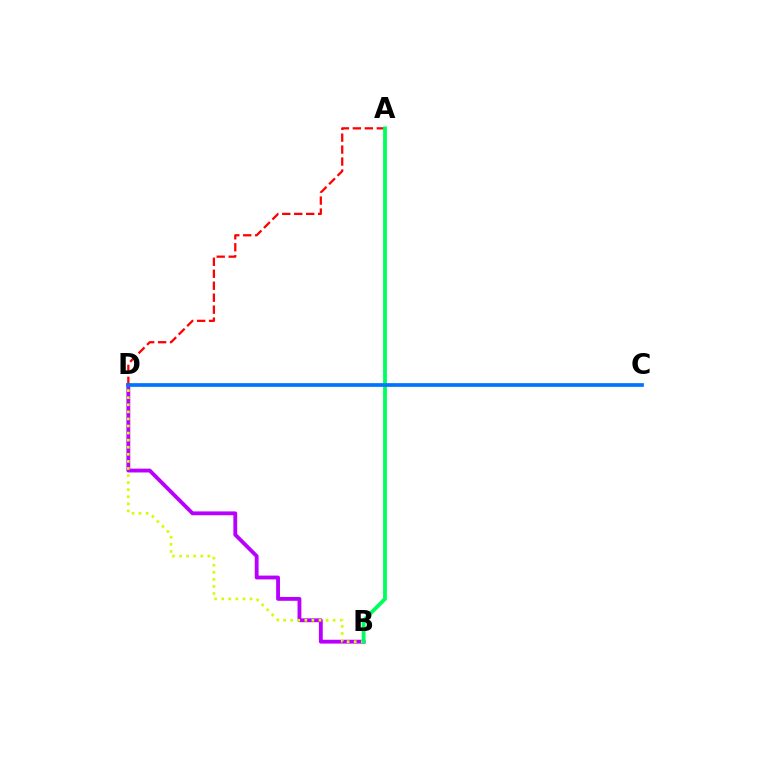{('B', 'D'): [{'color': '#b900ff', 'line_style': 'solid', 'thickness': 2.76}, {'color': '#d1ff00', 'line_style': 'dotted', 'thickness': 1.92}], ('A', 'D'): [{'color': '#ff0000', 'line_style': 'dashed', 'thickness': 1.63}], ('A', 'B'): [{'color': '#00ff5c', 'line_style': 'solid', 'thickness': 2.76}], ('C', 'D'): [{'color': '#0074ff', 'line_style': 'solid', 'thickness': 2.67}]}